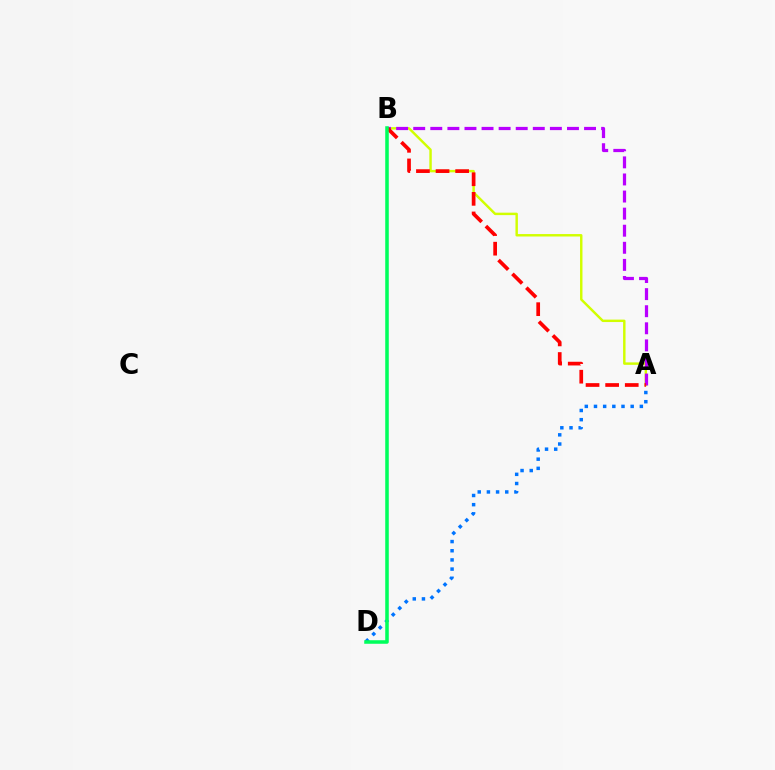{('A', 'D'): [{'color': '#0074ff', 'line_style': 'dotted', 'thickness': 2.49}], ('A', 'B'): [{'color': '#d1ff00', 'line_style': 'solid', 'thickness': 1.76}, {'color': '#b900ff', 'line_style': 'dashed', 'thickness': 2.32}, {'color': '#ff0000', 'line_style': 'dashed', 'thickness': 2.66}], ('B', 'D'): [{'color': '#00ff5c', 'line_style': 'solid', 'thickness': 2.55}]}